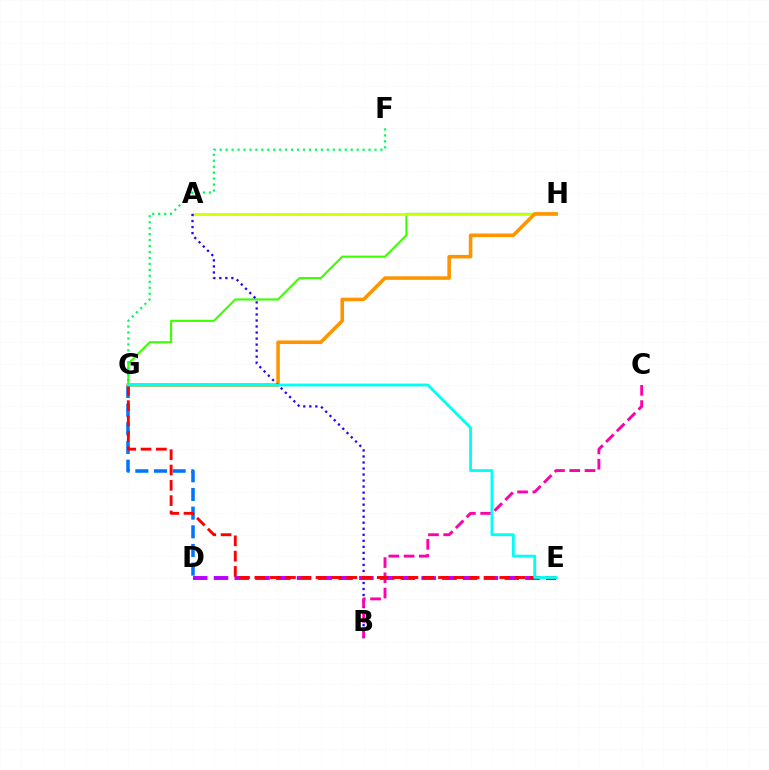{('G', 'H'): [{'color': '#3dff00', 'line_style': 'solid', 'thickness': 1.52}, {'color': '#ff9400', 'line_style': 'solid', 'thickness': 2.56}], ('D', 'G'): [{'color': '#0074ff', 'line_style': 'dashed', 'thickness': 2.54}], ('A', 'H'): [{'color': '#d1ff00', 'line_style': 'solid', 'thickness': 1.98}], ('A', 'B'): [{'color': '#2500ff', 'line_style': 'dotted', 'thickness': 1.64}], ('B', 'C'): [{'color': '#ff00ac', 'line_style': 'dashed', 'thickness': 2.07}], ('F', 'G'): [{'color': '#00ff5c', 'line_style': 'dotted', 'thickness': 1.62}], ('D', 'E'): [{'color': '#b900ff', 'line_style': 'dashed', 'thickness': 2.82}], ('E', 'G'): [{'color': '#ff0000', 'line_style': 'dashed', 'thickness': 2.08}, {'color': '#00fff6', 'line_style': 'solid', 'thickness': 2.04}]}